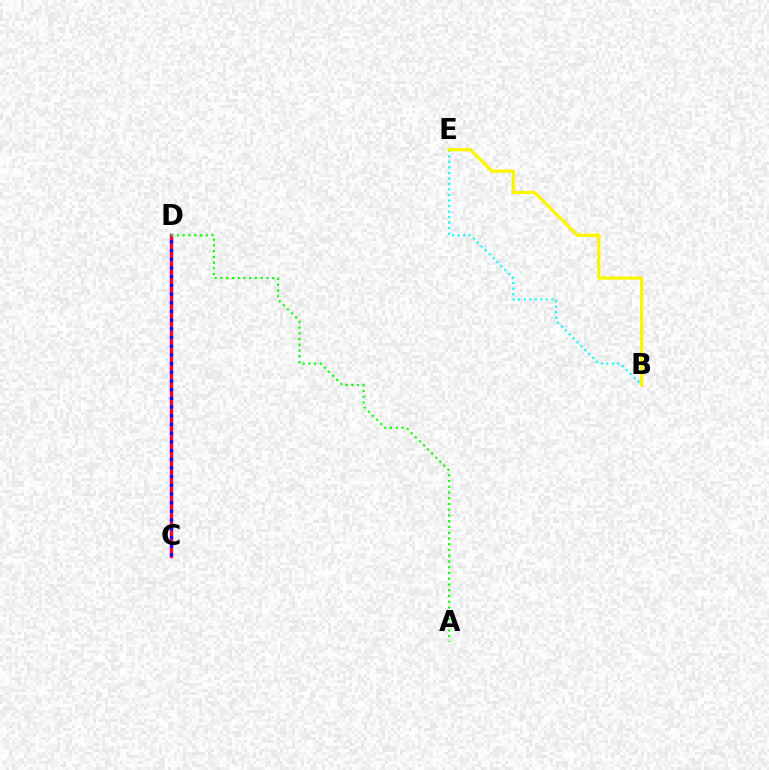{('B', 'E'): [{'color': '#00fff6', 'line_style': 'dotted', 'thickness': 1.5}, {'color': '#fcf500', 'line_style': 'solid', 'thickness': 2.32}], ('C', 'D'): [{'color': '#ee00ff', 'line_style': 'solid', 'thickness': 2.46}, {'color': '#ff0000', 'line_style': 'solid', 'thickness': 1.8}, {'color': '#0010ff', 'line_style': 'dotted', 'thickness': 2.36}], ('A', 'D'): [{'color': '#08ff00', 'line_style': 'dotted', 'thickness': 1.56}]}